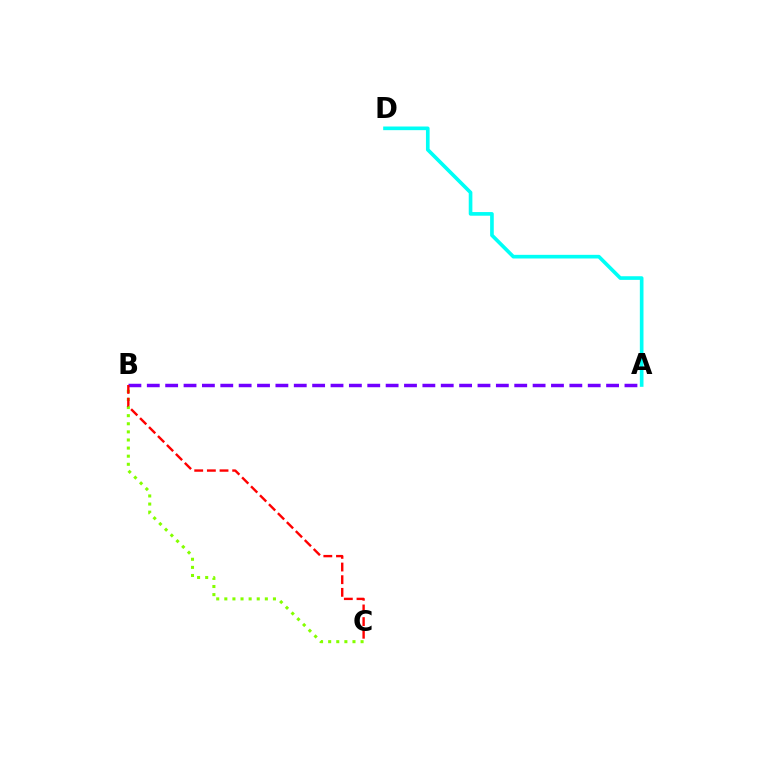{('A', 'B'): [{'color': '#7200ff', 'line_style': 'dashed', 'thickness': 2.5}], ('B', 'C'): [{'color': '#84ff00', 'line_style': 'dotted', 'thickness': 2.2}, {'color': '#ff0000', 'line_style': 'dashed', 'thickness': 1.72}], ('A', 'D'): [{'color': '#00fff6', 'line_style': 'solid', 'thickness': 2.63}]}